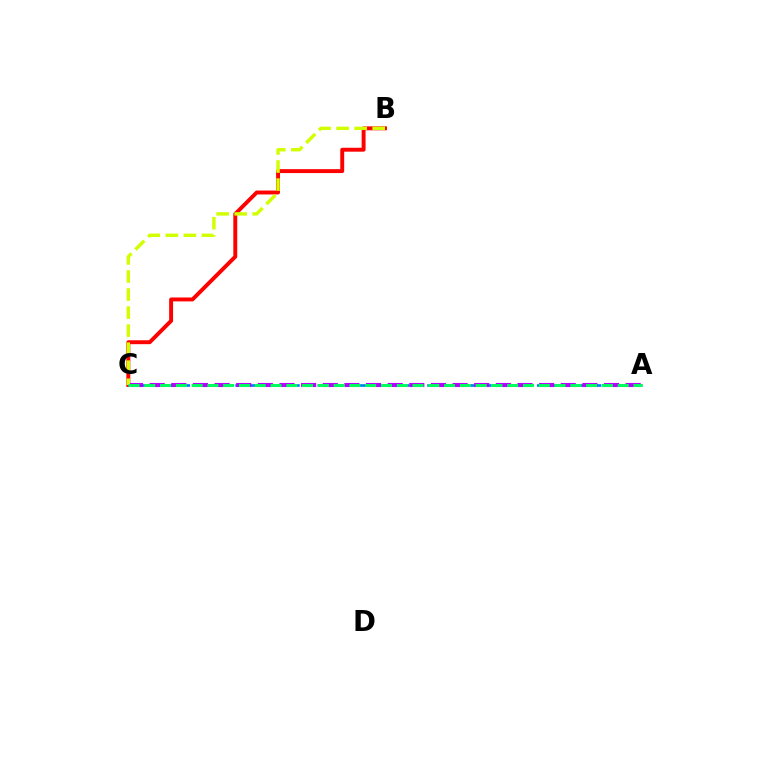{('A', 'C'): [{'color': '#0074ff', 'line_style': 'dashed', 'thickness': 1.86}, {'color': '#b900ff', 'line_style': 'dashed', 'thickness': 2.94}, {'color': '#00ff5c', 'line_style': 'dashed', 'thickness': 2.14}], ('B', 'C'): [{'color': '#ff0000', 'line_style': 'solid', 'thickness': 2.82}, {'color': '#d1ff00', 'line_style': 'dashed', 'thickness': 2.45}]}